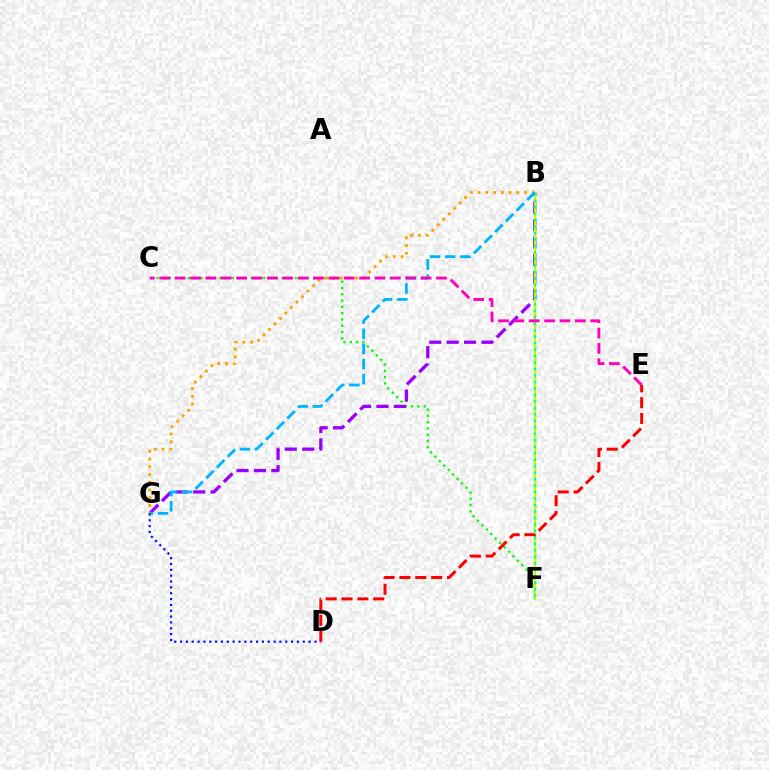{('C', 'F'): [{'color': '#08ff00', 'line_style': 'dotted', 'thickness': 1.71}], ('B', 'G'): [{'color': '#9b00ff', 'line_style': 'dashed', 'thickness': 2.37}, {'color': '#ffa500', 'line_style': 'dotted', 'thickness': 2.1}, {'color': '#00b5ff', 'line_style': 'dashed', 'thickness': 2.05}], ('B', 'F'): [{'color': '#b3ff00', 'line_style': 'solid', 'thickness': 1.67}, {'color': '#00ff9d', 'line_style': 'dotted', 'thickness': 1.76}], ('D', 'G'): [{'color': '#0010ff', 'line_style': 'dotted', 'thickness': 1.59}], ('C', 'E'): [{'color': '#ff00bd', 'line_style': 'dashed', 'thickness': 2.09}], ('D', 'E'): [{'color': '#ff0000', 'line_style': 'dashed', 'thickness': 2.15}]}